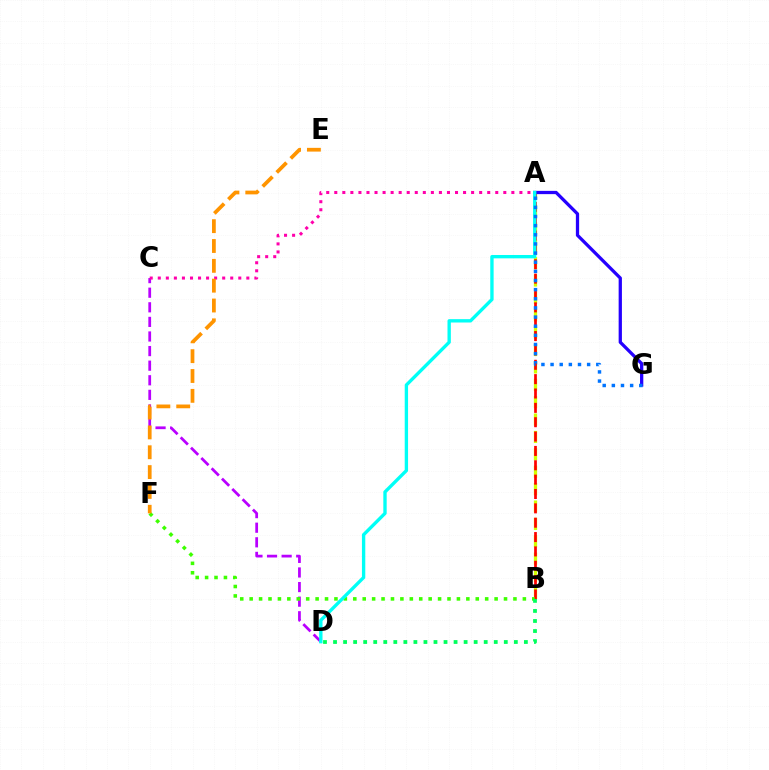{('C', 'D'): [{'color': '#b900ff', 'line_style': 'dashed', 'thickness': 1.98}], ('A', 'B'): [{'color': '#d1ff00', 'line_style': 'dashed', 'thickness': 2.36}, {'color': '#ff0000', 'line_style': 'dashed', 'thickness': 1.95}], ('A', 'C'): [{'color': '#ff00ac', 'line_style': 'dotted', 'thickness': 2.19}], ('B', 'F'): [{'color': '#3dff00', 'line_style': 'dotted', 'thickness': 2.56}], ('B', 'D'): [{'color': '#00ff5c', 'line_style': 'dotted', 'thickness': 2.73}], ('A', 'G'): [{'color': '#2500ff', 'line_style': 'solid', 'thickness': 2.35}, {'color': '#0074ff', 'line_style': 'dotted', 'thickness': 2.48}], ('A', 'D'): [{'color': '#00fff6', 'line_style': 'solid', 'thickness': 2.41}], ('E', 'F'): [{'color': '#ff9400', 'line_style': 'dashed', 'thickness': 2.69}]}